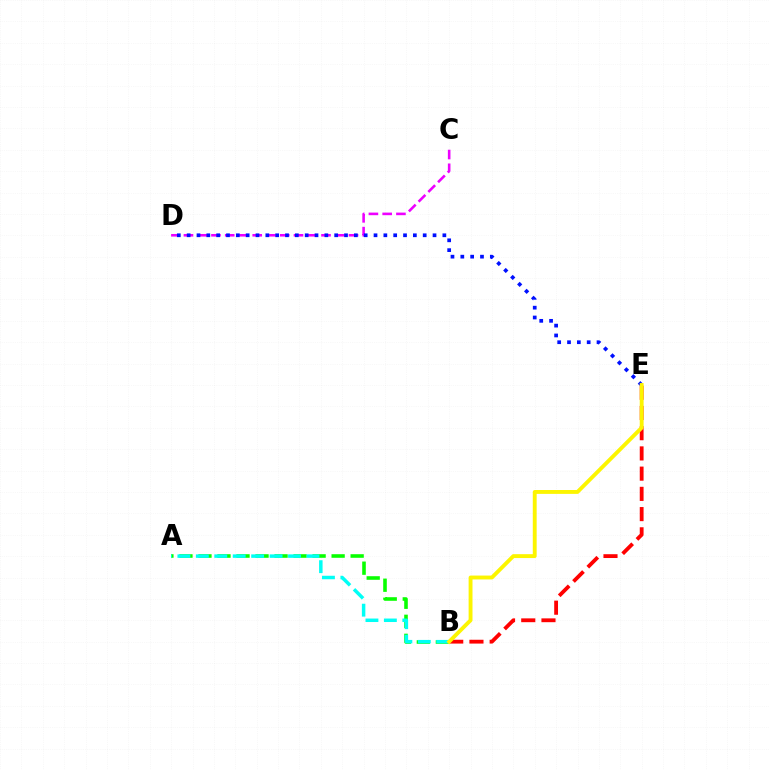{('A', 'B'): [{'color': '#08ff00', 'line_style': 'dashed', 'thickness': 2.58}, {'color': '#00fff6', 'line_style': 'dashed', 'thickness': 2.5}], ('C', 'D'): [{'color': '#ee00ff', 'line_style': 'dashed', 'thickness': 1.87}], ('D', 'E'): [{'color': '#0010ff', 'line_style': 'dotted', 'thickness': 2.67}], ('B', 'E'): [{'color': '#ff0000', 'line_style': 'dashed', 'thickness': 2.75}, {'color': '#fcf500', 'line_style': 'solid', 'thickness': 2.79}]}